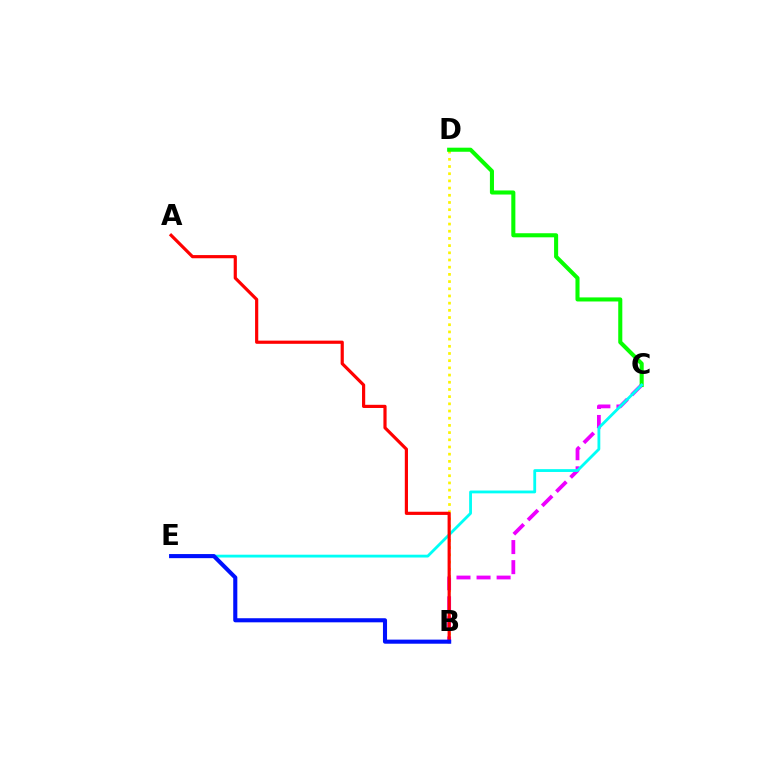{('B', 'D'): [{'color': '#fcf500', 'line_style': 'dotted', 'thickness': 1.95}], ('B', 'C'): [{'color': '#ee00ff', 'line_style': 'dashed', 'thickness': 2.73}], ('C', 'D'): [{'color': '#08ff00', 'line_style': 'solid', 'thickness': 2.93}], ('C', 'E'): [{'color': '#00fff6', 'line_style': 'solid', 'thickness': 2.03}], ('A', 'B'): [{'color': '#ff0000', 'line_style': 'solid', 'thickness': 2.29}], ('B', 'E'): [{'color': '#0010ff', 'line_style': 'solid', 'thickness': 2.94}]}